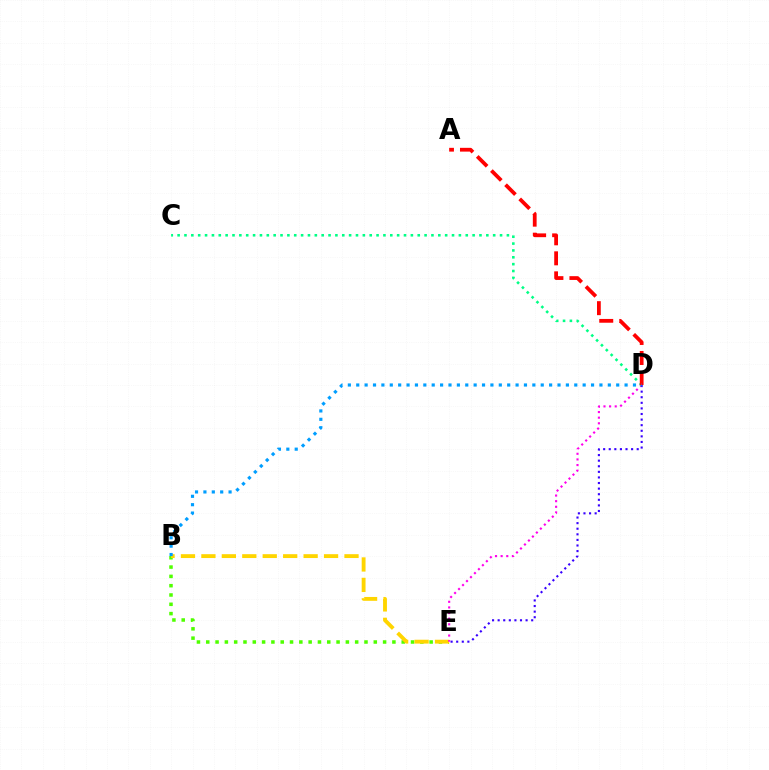{('B', 'E'): [{'color': '#4fff00', 'line_style': 'dotted', 'thickness': 2.53}, {'color': '#ffd500', 'line_style': 'dashed', 'thickness': 2.78}], ('D', 'E'): [{'color': '#ff00ed', 'line_style': 'dotted', 'thickness': 1.53}, {'color': '#3700ff', 'line_style': 'dotted', 'thickness': 1.52}], ('C', 'D'): [{'color': '#00ff86', 'line_style': 'dotted', 'thickness': 1.86}], ('A', 'D'): [{'color': '#ff0000', 'line_style': 'dashed', 'thickness': 2.72}], ('B', 'D'): [{'color': '#009eff', 'line_style': 'dotted', 'thickness': 2.28}]}